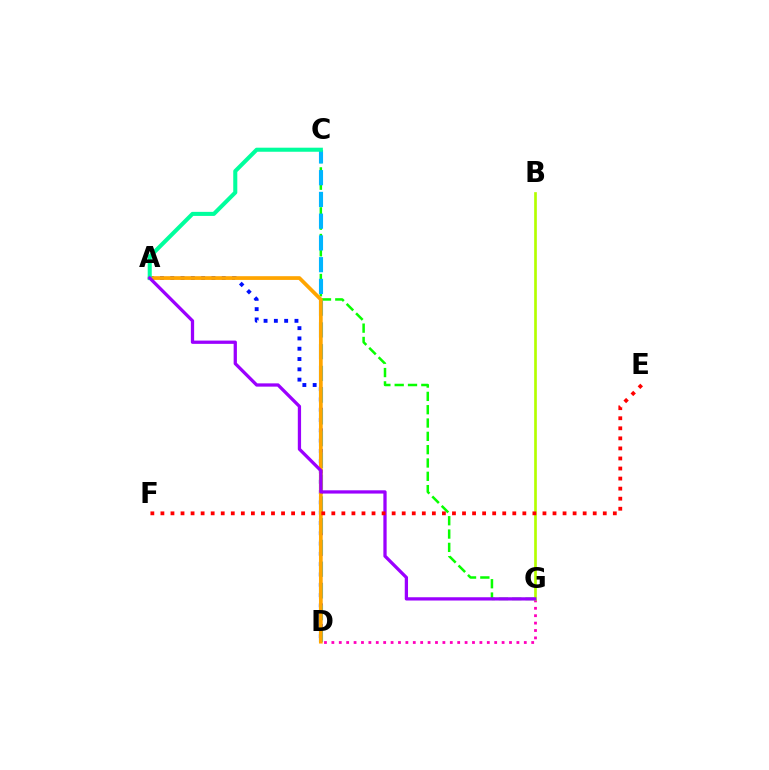{('C', 'G'): [{'color': '#08ff00', 'line_style': 'dashed', 'thickness': 1.81}], ('A', 'D'): [{'color': '#0010ff', 'line_style': 'dotted', 'thickness': 2.8}, {'color': '#ffa500', 'line_style': 'solid', 'thickness': 2.69}], ('D', 'G'): [{'color': '#ff00bd', 'line_style': 'dotted', 'thickness': 2.01}], ('C', 'D'): [{'color': '#00b5ff', 'line_style': 'dashed', 'thickness': 2.95}], ('B', 'G'): [{'color': '#b3ff00', 'line_style': 'solid', 'thickness': 1.93}], ('A', 'C'): [{'color': '#00ff9d', 'line_style': 'solid', 'thickness': 2.92}], ('A', 'G'): [{'color': '#9b00ff', 'line_style': 'solid', 'thickness': 2.36}], ('E', 'F'): [{'color': '#ff0000', 'line_style': 'dotted', 'thickness': 2.73}]}